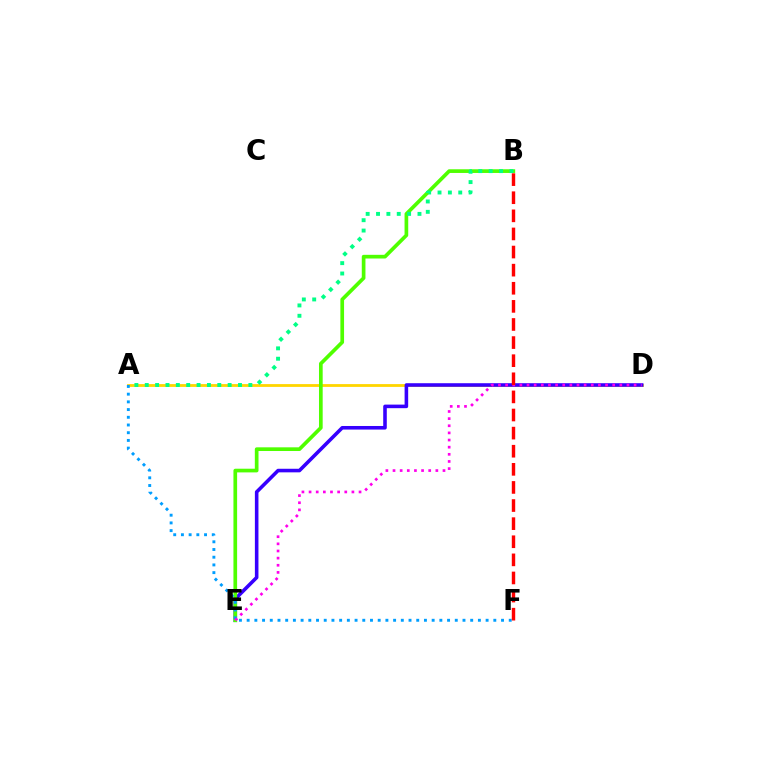{('A', 'D'): [{'color': '#ffd500', 'line_style': 'solid', 'thickness': 2.02}], ('D', 'E'): [{'color': '#3700ff', 'line_style': 'solid', 'thickness': 2.58}, {'color': '#ff00ed', 'line_style': 'dotted', 'thickness': 1.94}], ('B', 'E'): [{'color': '#4fff00', 'line_style': 'solid', 'thickness': 2.65}], ('A', 'F'): [{'color': '#009eff', 'line_style': 'dotted', 'thickness': 2.09}], ('A', 'B'): [{'color': '#00ff86', 'line_style': 'dotted', 'thickness': 2.81}], ('B', 'F'): [{'color': '#ff0000', 'line_style': 'dashed', 'thickness': 2.46}]}